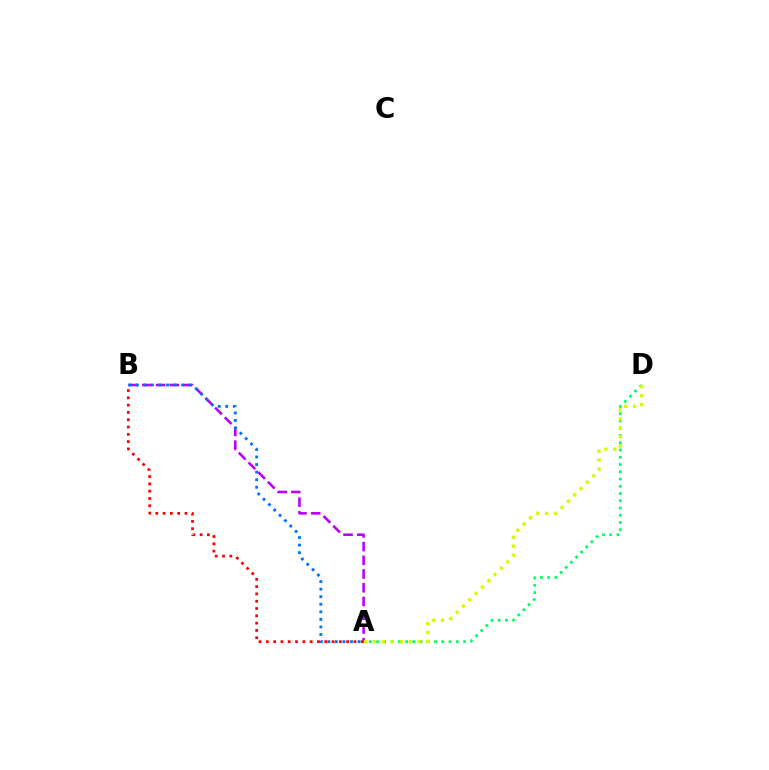{('A', 'D'): [{'color': '#00ff5c', 'line_style': 'dotted', 'thickness': 1.97}, {'color': '#d1ff00', 'line_style': 'dotted', 'thickness': 2.43}], ('A', 'B'): [{'color': '#b900ff', 'line_style': 'dashed', 'thickness': 1.86}, {'color': '#0074ff', 'line_style': 'dotted', 'thickness': 2.05}, {'color': '#ff0000', 'line_style': 'dotted', 'thickness': 1.98}]}